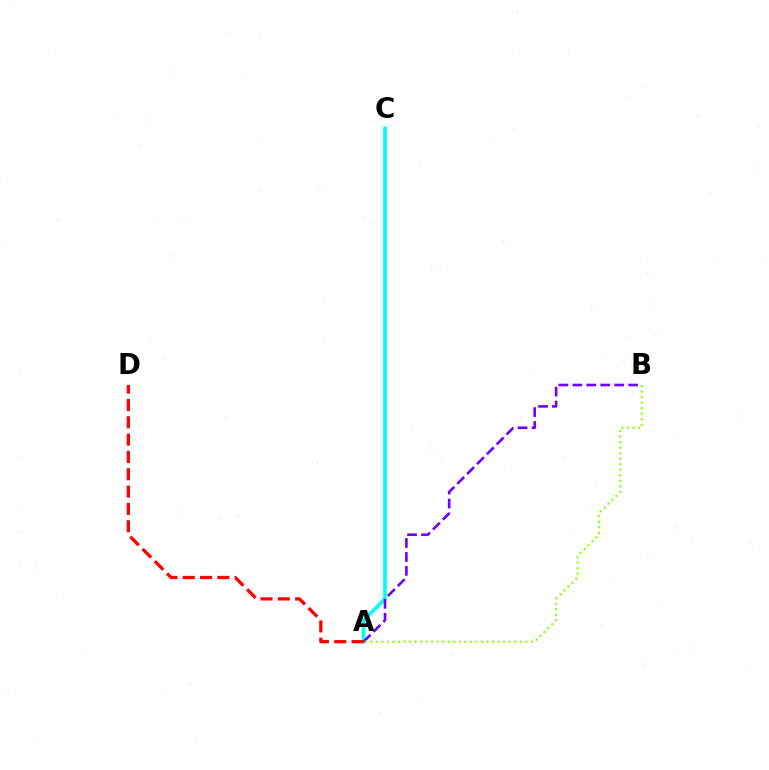{('A', 'C'): [{'color': '#00fff6', 'line_style': 'solid', 'thickness': 2.66}], ('A', 'B'): [{'color': '#7200ff', 'line_style': 'dashed', 'thickness': 1.89}, {'color': '#84ff00', 'line_style': 'dotted', 'thickness': 1.5}], ('A', 'D'): [{'color': '#ff0000', 'line_style': 'dashed', 'thickness': 2.35}]}